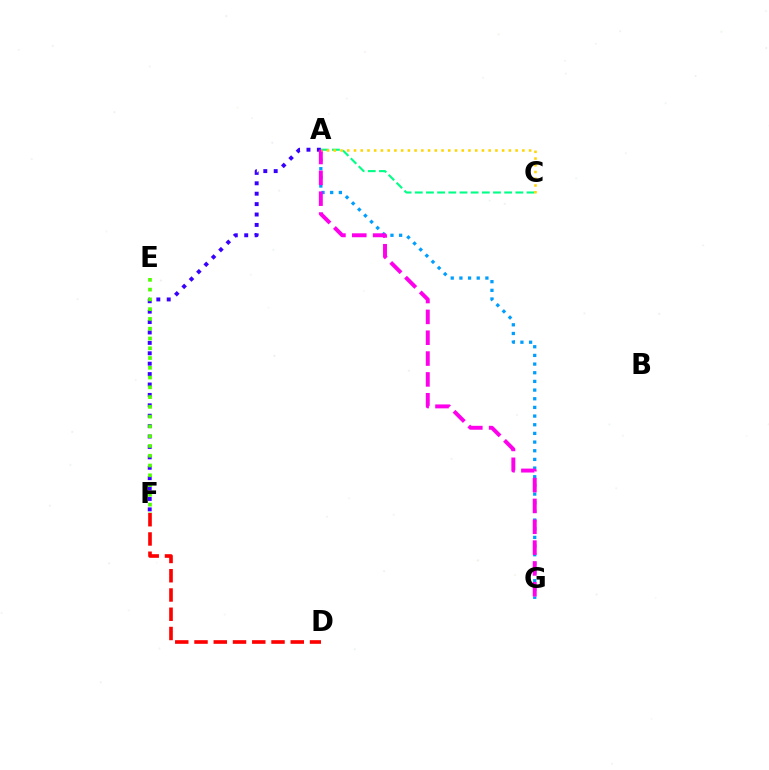{('A', 'F'): [{'color': '#3700ff', 'line_style': 'dotted', 'thickness': 2.83}], ('A', 'C'): [{'color': '#00ff86', 'line_style': 'dashed', 'thickness': 1.52}, {'color': '#ffd500', 'line_style': 'dotted', 'thickness': 1.83}], ('A', 'G'): [{'color': '#009eff', 'line_style': 'dotted', 'thickness': 2.35}, {'color': '#ff00ed', 'line_style': 'dashed', 'thickness': 2.83}], ('D', 'F'): [{'color': '#ff0000', 'line_style': 'dashed', 'thickness': 2.62}], ('E', 'F'): [{'color': '#4fff00', 'line_style': 'dotted', 'thickness': 2.66}]}